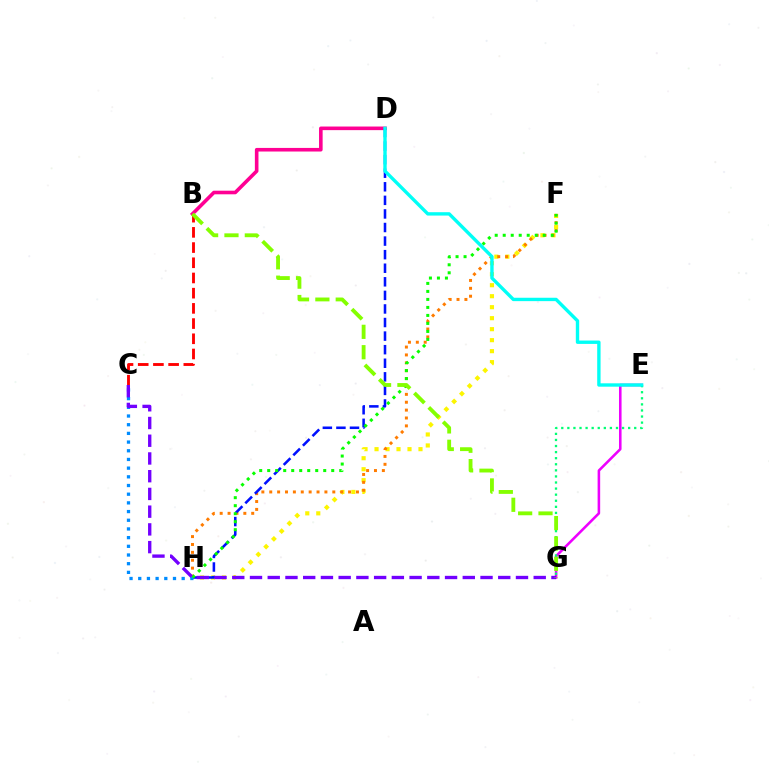{('B', 'D'): [{'color': '#ff0094', 'line_style': 'solid', 'thickness': 2.59}], ('E', 'G'): [{'color': '#ee00ff', 'line_style': 'solid', 'thickness': 1.85}, {'color': '#00ff74', 'line_style': 'dotted', 'thickness': 1.65}], ('F', 'H'): [{'color': '#fcf500', 'line_style': 'dotted', 'thickness': 2.99}, {'color': '#ff7c00', 'line_style': 'dotted', 'thickness': 2.14}, {'color': '#08ff00', 'line_style': 'dotted', 'thickness': 2.17}], ('D', 'H'): [{'color': '#0010ff', 'line_style': 'dashed', 'thickness': 1.84}], ('C', 'H'): [{'color': '#008cff', 'line_style': 'dotted', 'thickness': 2.36}], ('D', 'E'): [{'color': '#00fff6', 'line_style': 'solid', 'thickness': 2.43}], ('B', 'C'): [{'color': '#ff0000', 'line_style': 'dashed', 'thickness': 2.07}], ('C', 'G'): [{'color': '#7200ff', 'line_style': 'dashed', 'thickness': 2.41}], ('B', 'G'): [{'color': '#84ff00', 'line_style': 'dashed', 'thickness': 2.77}]}